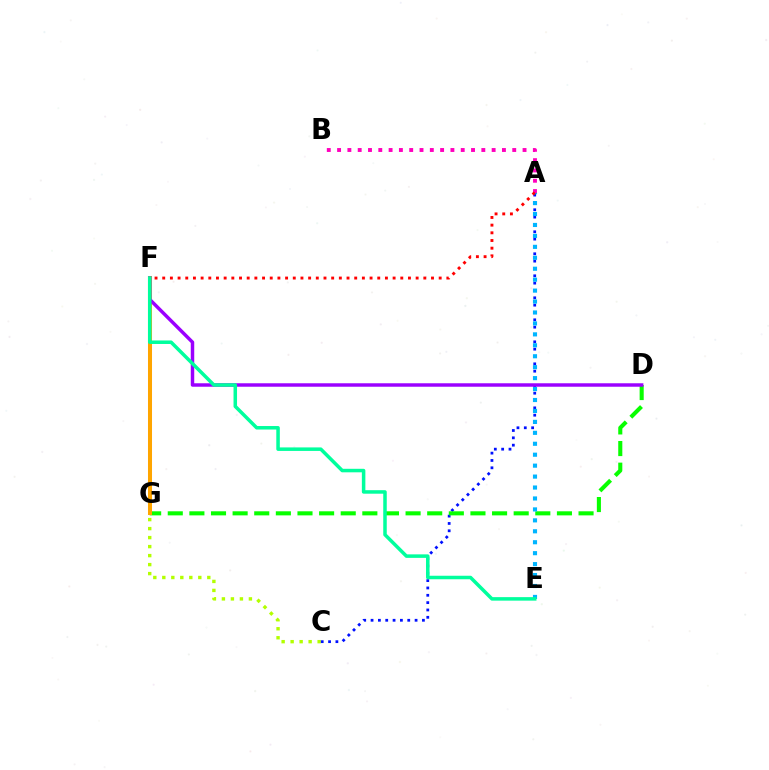{('C', 'F'): [{'color': '#b3ff00', 'line_style': 'dotted', 'thickness': 2.44}], ('A', 'C'): [{'color': '#0010ff', 'line_style': 'dotted', 'thickness': 1.99}], ('D', 'G'): [{'color': '#08ff00', 'line_style': 'dashed', 'thickness': 2.94}], ('F', 'G'): [{'color': '#ffa500', 'line_style': 'solid', 'thickness': 2.9}], ('D', 'F'): [{'color': '#9b00ff', 'line_style': 'solid', 'thickness': 2.49}], ('A', 'B'): [{'color': '#ff00bd', 'line_style': 'dotted', 'thickness': 2.8}], ('A', 'E'): [{'color': '#00b5ff', 'line_style': 'dotted', 'thickness': 2.97}], ('E', 'F'): [{'color': '#00ff9d', 'line_style': 'solid', 'thickness': 2.53}], ('A', 'F'): [{'color': '#ff0000', 'line_style': 'dotted', 'thickness': 2.09}]}